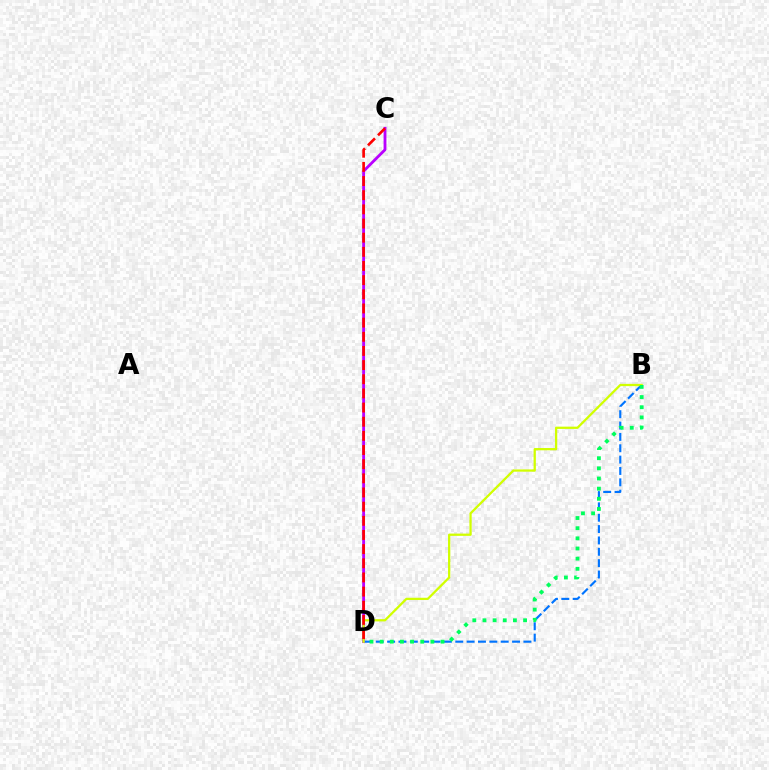{('C', 'D'): [{'color': '#b900ff', 'line_style': 'solid', 'thickness': 2.04}, {'color': '#ff0000', 'line_style': 'dashed', 'thickness': 1.92}], ('B', 'D'): [{'color': '#0074ff', 'line_style': 'dashed', 'thickness': 1.54}, {'color': '#d1ff00', 'line_style': 'solid', 'thickness': 1.64}, {'color': '#00ff5c', 'line_style': 'dotted', 'thickness': 2.76}]}